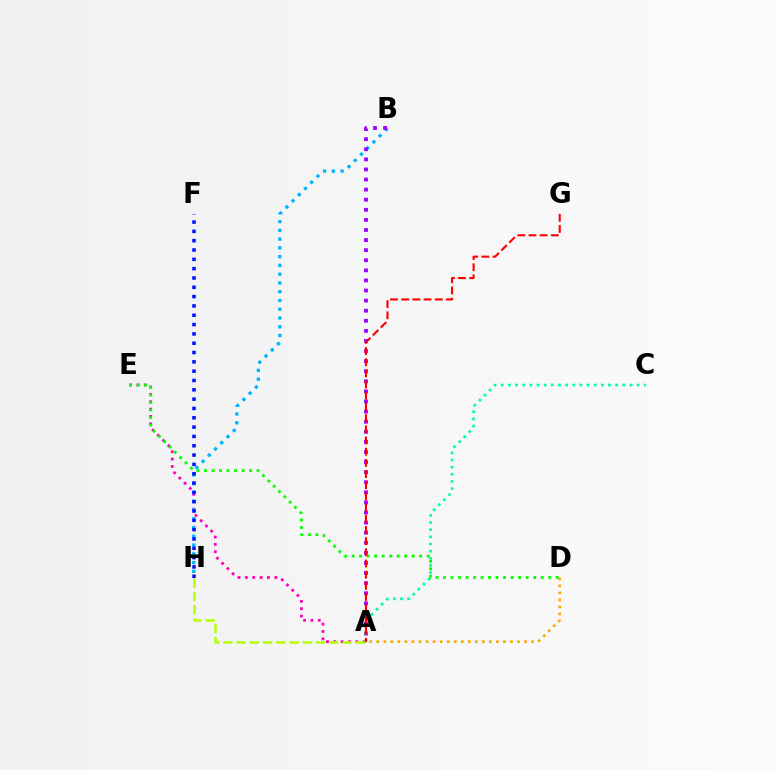{('A', 'E'): [{'color': '#ff00bd', 'line_style': 'dotted', 'thickness': 2.0}], ('B', 'H'): [{'color': '#00b5ff', 'line_style': 'dotted', 'thickness': 2.38}], ('A', 'B'): [{'color': '#9b00ff', 'line_style': 'dotted', 'thickness': 2.74}], ('F', 'H'): [{'color': '#0010ff', 'line_style': 'dotted', 'thickness': 2.53}], ('A', 'D'): [{'color': '#ffa500', 'line_style': 'dotted', 'thickness': 1.91}], ('A', 'H'): [{'color': '#b3ff00', 'line_style': 'dashed', 'thickness': 1.8}], ('A', 'C'): [{'color': '#00ff9d', 'line_style': 'dotted', 'thickness': 1.94}], ('D', 'E'): [{'color': '#08ff00', 'line_style': 'dotted', 'thickness': 2.04}], ('A', 'G'): [{'color': '#ff0000', 'line_style': 'dashed', 'thickness': 1.52}]}